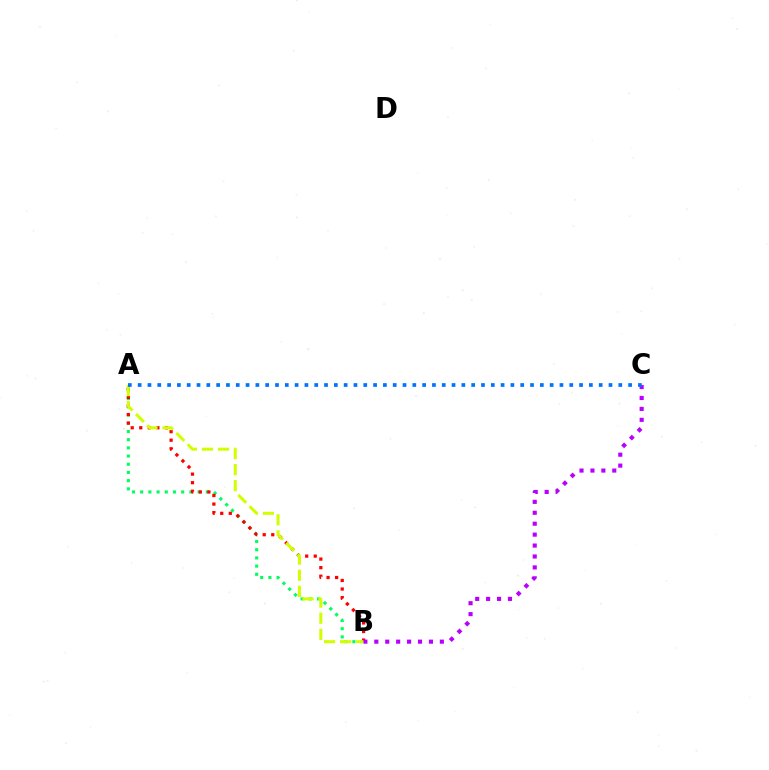{('A', 'B'): [{'color': '#00ff5c', 'line_style': 'dotted', 'thickness': 2.23}, {'color': '#ff0000', 'line_style': 'dotted', 'thickness': 2.32}, {'color': '#d1ff00', 'line_style': 'dashed', 'thickness': 2.19}], ('B', 'C'): [{'color': '#b900ff', 'line_style': 'dotted', 'thickness': 2.97}], ('A', 'C'): [{'color': '#0074ff', 'line_style': 'dotted', 'thickness': 2.67}]}